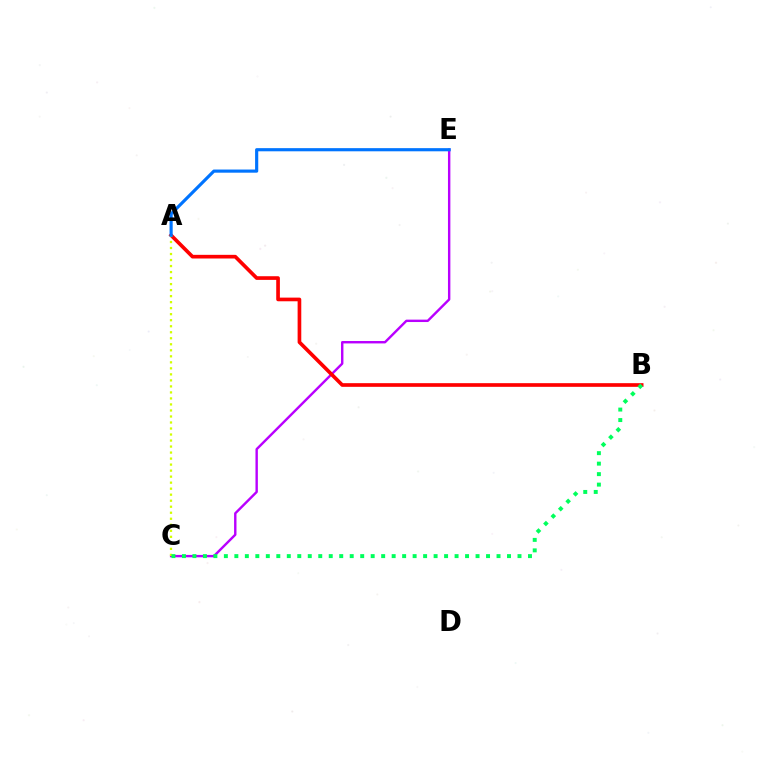{('C', 'E'): [{'color': '#b900ff', 'line_style': 'solid', 'thickness': 1.73}], ('A', 'B'): [{'color': '#ff0000', 'line_style': 'solid', 'thickness': 2.64}], ('A', 'C'): [{'color': '#d1ff00', 'line_style': 'dotted', 'thickness': 1.63}], ('A', 'E'): [{'color': '#0074ff', 'line_style': 'solid', 'thickness': 2.27}], ('B', 'C'): [{'color': '#00ff5c', 'line_style': 'dotted', 'thickness': 2.85}]}